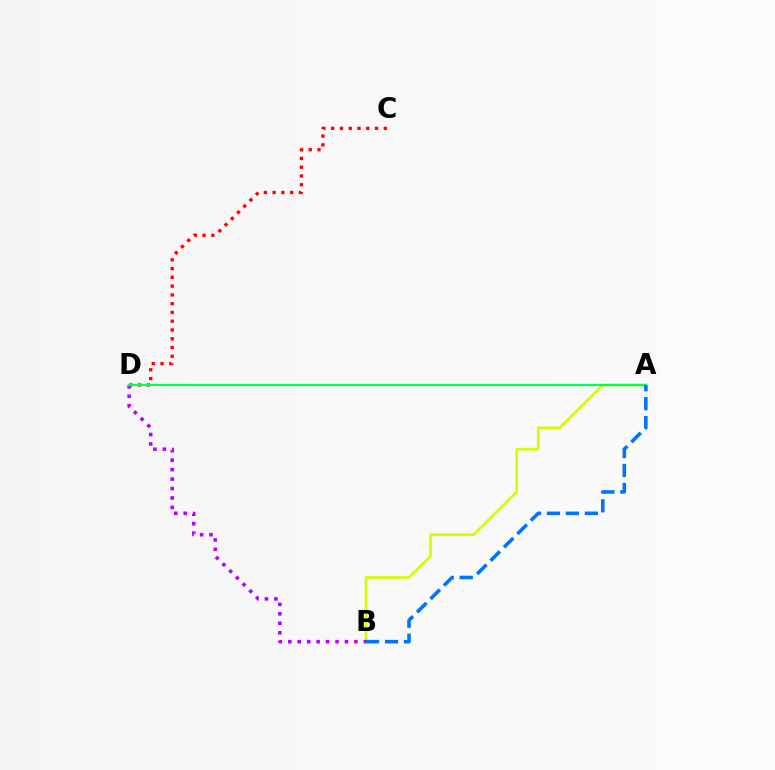{('C', 'D'): [{'color': '#ff0000', 'line_style': 'dotted', 'thickness': 2.38}], ('A', 'B'): [{'color': '#d1ff00', 'line_style': 'solid', 'thickness': 1.92}, {'color': '#0074ff', 'line_style': 'dashed', 'thickness': 2.57}], ('B', 'D'): [{'color': '#b900ff', 'line_style': 'dotted', 'thickness': 2.57}], ('A', 'D'): [{'color': '#00ff5c', 'line_style': 'solid', 'thickness': 1.6}]}